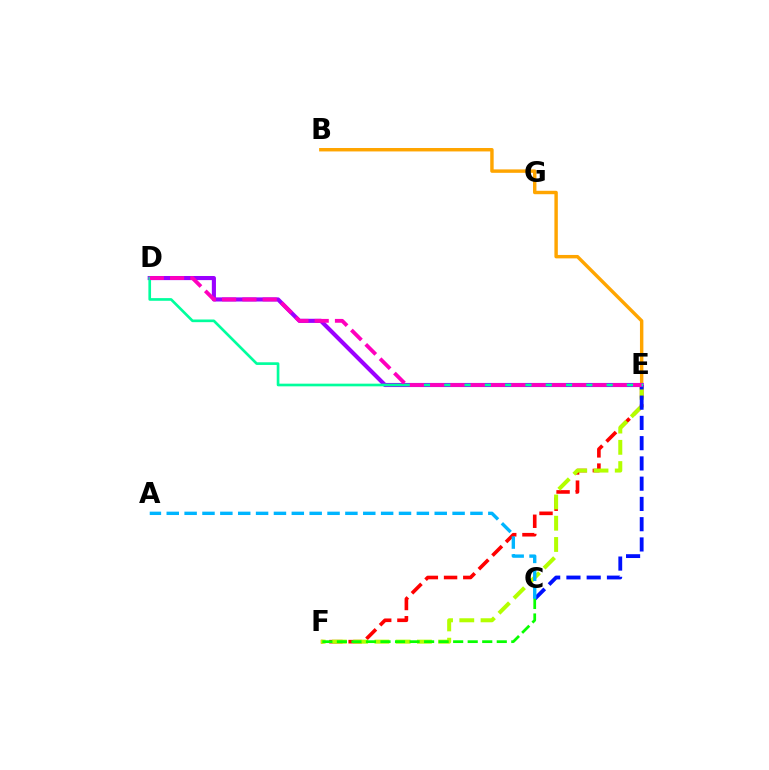{('B', 'E'): [{'color': '#ffa500', 'line_style': 'solid', 'thickness': 2.47}], ('E', 'F'): [{'color': '#ff0000', 'line_style': 'dashed', 'thickness': 2.61}, {'color': '#b3ff00', 'line_style': 'dashed', 'thickness': 2.89}], ('C', 'E'): [{'color': '#0010ff', 'line_style': 'dashed', 'thickness': 2.75}], ('D', 'E'): [{'color': '#9b00ff', 'line_style': 'solid', 'thickness': 2.96}, {'color': '#00ff9d', 'line_style': 'solid', 'thickness': 1.92}, {'color': '#ff00bd', 'line_style': 'dashed', 'thickness': 2.76}], ('A', 'C'): [{'color': '#00b5ff', 'line_style': 'dashed', 'thickness': 2.43}], ('C', 'F'): [{'color': '#08ff00', 'line_style': 'dashed', 'thickness': 1.97}]}